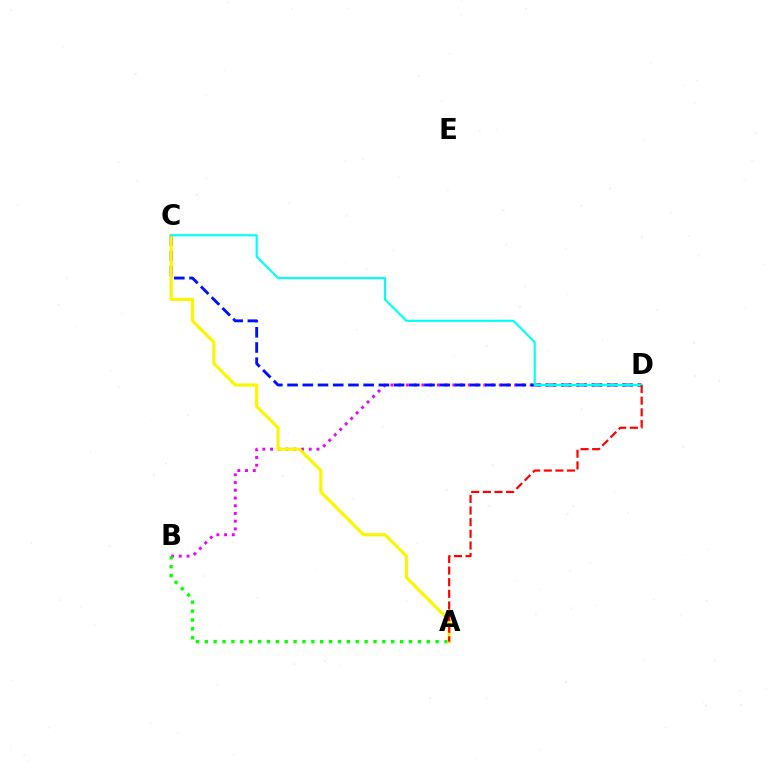{('B', 'D'): [{'color': '#ee00ff', 'line_style': 'dotted', 'thickness': 2.1}], ('C', 'D'): [{'color': '#0010ff', 'line_style': 'dashed', 'thickness': 2.07}, {'color': '#00fff6', 'line_style': 'solid', 'thickness': 1.55}], ('A', 'B'): [{'color': '#08ff00', 'line_style': 'dotted', 'thickness': 2.41}], ('A', 'C'): [{'color': '#fcf500', 'line_style': 'solid', 'thickness': 2.26}], ('A', 'D'): [{'color': '#ff0000', 'line_style': 'dashed', 'thickness': 1.58}]}